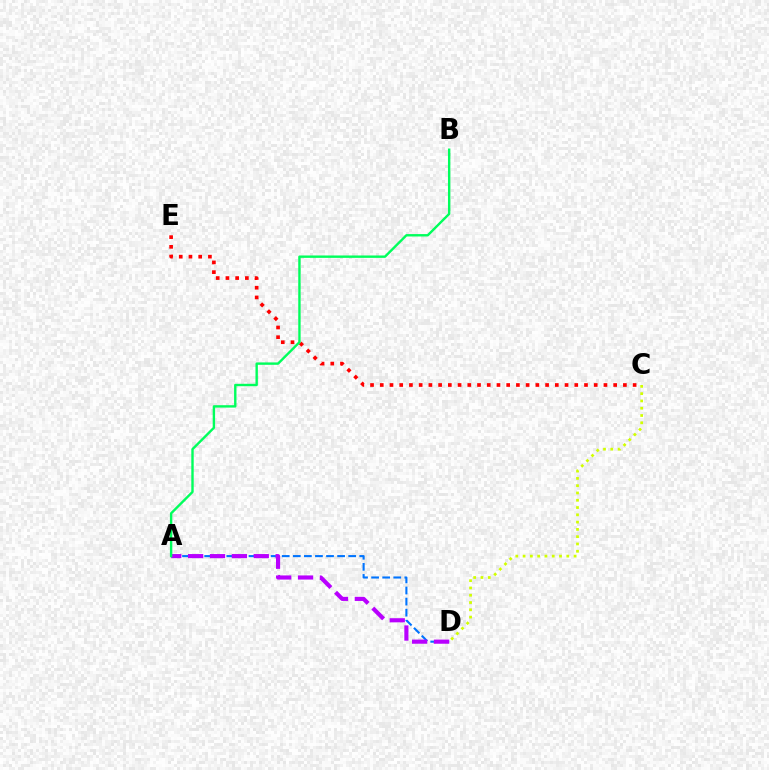{('C', 'E'): [{'color': '#ff0000', 'line_style': 'dotted', 'thickness': 2.64}], ('A', 'D'): [{'color': '#0074ff', 'line_style': 'dashed', 'thickness': 1.5}, {'color': '#b900ff', 'line_style': 'dashed', 'thickness': 2.97}], ('A', 'B'): [{'color': '#00ff5c', 'line_style': 'solid', 'thickness': 1.72}], ('C', 'D'): [{'color': '#d1ff00', 'line_style': 'dotted', 'thickness': 1.98}]}